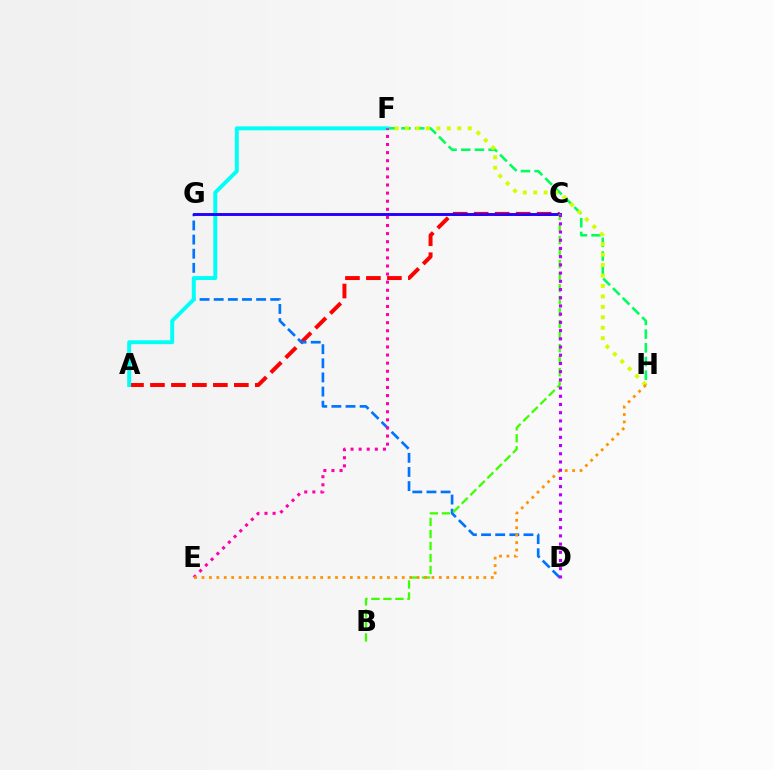{('F', 'H'): [{'color': '#00ff5c', 'line_style': 'dashed', 'thickness': 1.86}, {'color': '#d1ff00', 'line_style': 'dotted', 'thickness': 2.84}], ('A', 'C'): [{'color': '#ff0000', 'line_style': 'dashed', 'thickness': 2.85}], ('D', 'G'): [{'color': '#0074ff', 'line_style': 'dashed', 'thickness': 1.92}], ('A', 'F'): [{'color': '#00fff6', 'line_style': 'solid', 'thickness': 2.82}], ('E', 'F'): [{'color': '#ff00ac', 'line_style': 'dotted', 'thickness': 2.2}], ('C', 'G'): [{'color': '#2500ff', 'line_style': 'solid', 'thickness': 2.09}], ('B', 'C'): [{'color': '#3dff00', 'line_style': 'dashed', 'thickness': 1.63}], ('E', 'H'): [{'color': '#ff9400', 'line_style': 'dotted', 'thickness': 2.02}], ('C', 'D'): [{'color': '#b900ff', 'line_style': 'dotted', 'thickness': 2.23}]}